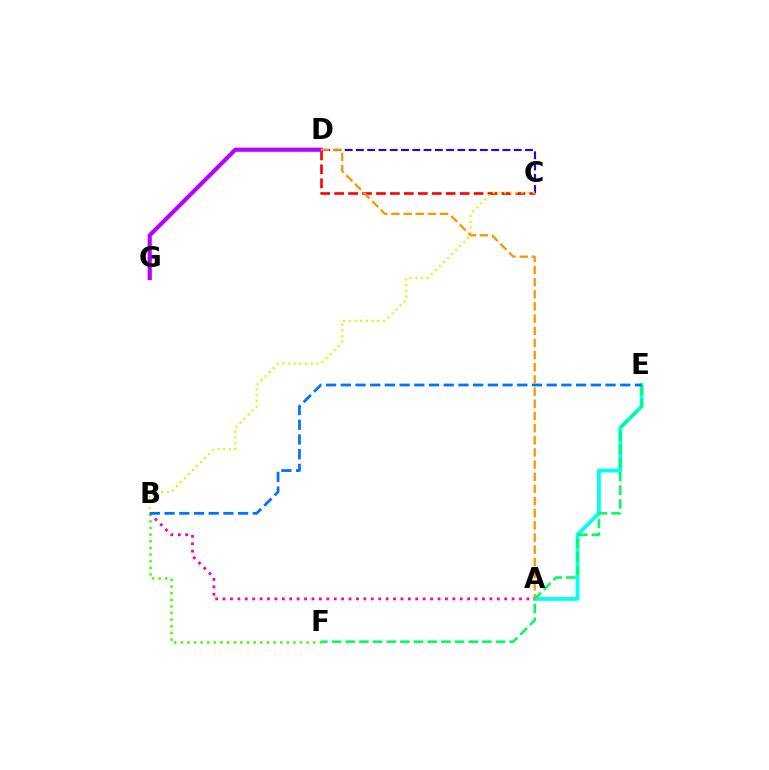{('C', 'D'): [{'color': '#ff0000', 'line_style': 'dashed', 'thickness': 1.89}, {'color': '#2500ff', 'line_style': 'dashed', 'thickness': 1.53}], ('D', 'G'): [{'color': '#b900ff', 'line_style': 'solid', 'thickness': 3.0}], ('A', 'E'): [{'color': '#00fff6', 'line_style': 'solid', 'thickness': 2.75}], ('A', 'B'): [{'color': '#ff00ac', 'line_style': 'dotted', 'thickness': 2.01}], ('E', 'F'): [{'color': '#00ff5c', 'line_style': 'dashed', 'thickness': 1.86}], ('B', 'F'): [{'color': '#3dff00', 'line_style': 'dotted', 'thickness': 1.8}], ('B', 'C'): [{'color': '#d1ff00', 'line_style': 'dotted', 'thickness': 1.55}], ('B', 'E'): [{'color': '#0074ff', 'line_style': 'dashed', 'thickness': 2.0}], ('A', 'D'): [{'color': '#ff9400', 'line_style': 'dashed', 'thickness': 1.65}]}